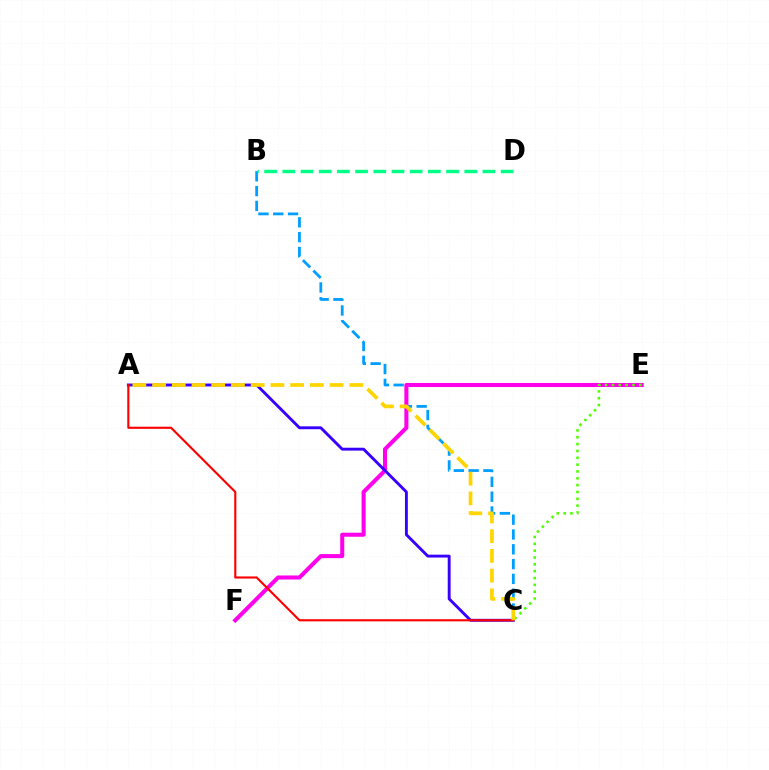{('B', 'C'): [{'color': '#009eff', 'line_style': 'dashed', 'thickness': 2.01}], ('E', 'F'): [{'color': '#ff00ed', 'line_style': 'solid', 'thickness': 2.92}], ('B', 'D'): [{'color': '#00ff86', 'line_style': 'dashed', 'thickness': 2.47}], ('A', 'C'): [{'color': '#3700ff', 'line_style': 'solid', 'thickness': 2.08}, {'color': '#ff0000', 'line_style': 'solid', 'thickness': 1.53}, {'color': '#ffd500', 'line_style': 'dashed', 'thickness': 2.68}], ('C', 'E'): [{'color': '#4fff00', 'line_style': 'dotted', 'thickness': 1.86}]}